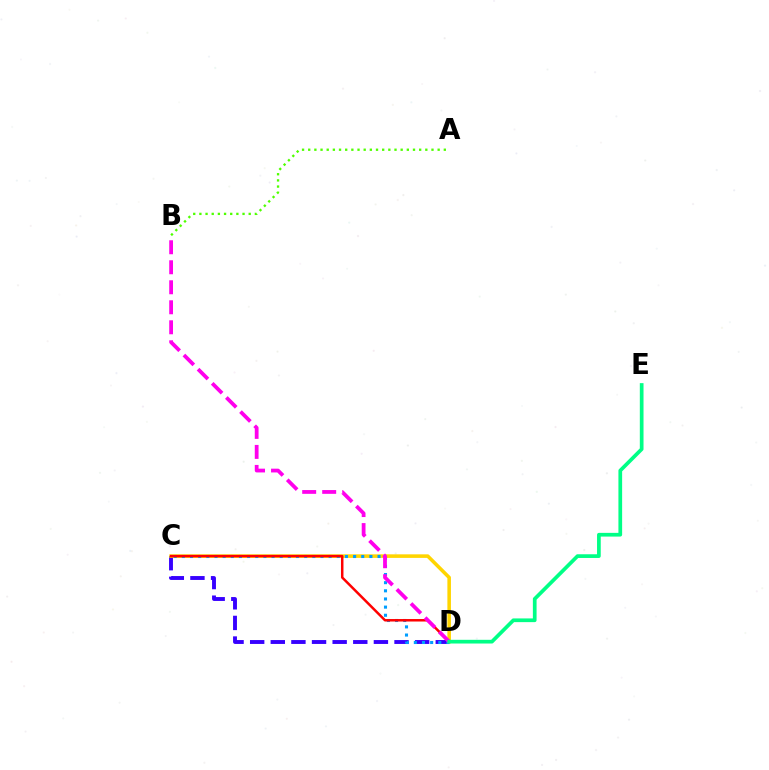{('A', 'B'): [{'color': '#4fff00', 'line_style': 'dotted', 'thickness': 1.67}], ('C', 'D'): [{'color': '#3700ff', 'line_style': 'dashed', 'thickness': 2.8}, {'color': '#ffd500', 'line_style': 'solid', 'thickness': 2.57}, {'color': '#009eff', 'line_style': 'dotted', 'thickness': 2.22}, {'color': '#ff0000', 'line_style': 'solid', 'thickness': 1.79}], ('B', 'D'): [{'color': '#ff00ed', 'line_style': 'dashed', 'thickness': 2.72}], ('D', 'E'): [{'color': '#00ff86', 'line_style': 'solid', 'thickness': 2.67}]}